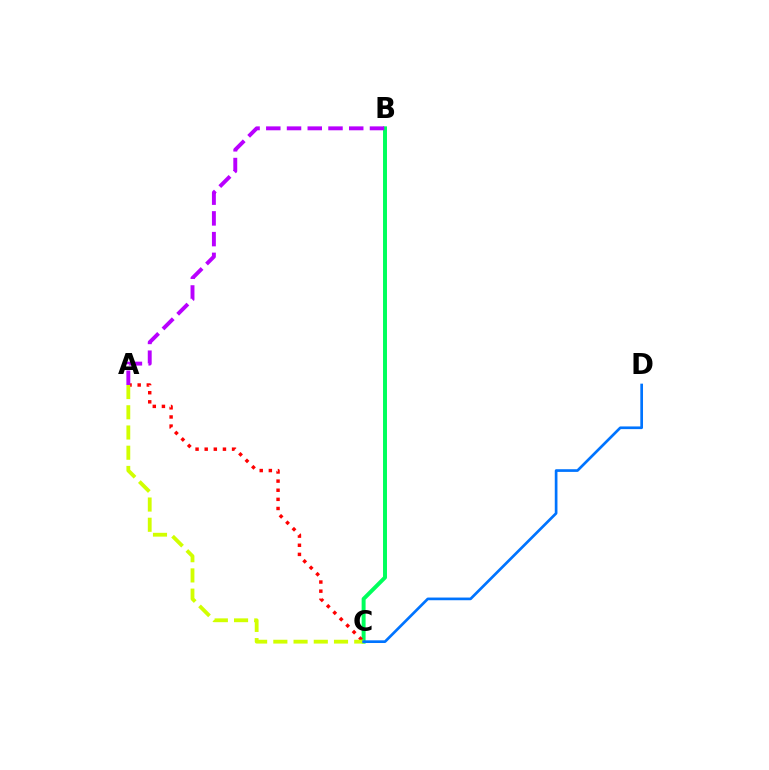{('B', 'C'): [{'color': '#00ff5c', 'line_style': 'solid', 'thickness': 2.85}], ('A', 'C'): [{'color': '#ff0000', 'line_style': 'dotted', 'thickness': 2.48}, {'color': '#d1ff00', 'line_style': 'dashed', 'thickness': 2.75}], ('A', 'B'): [{'color': '#b900ff', 'line_style': 'dashed', 'thickness': 2.82}], ('C', 'D'): [{'color': '#0074ff', 'line_style': 'solid', 'thickness': 1.93}]}